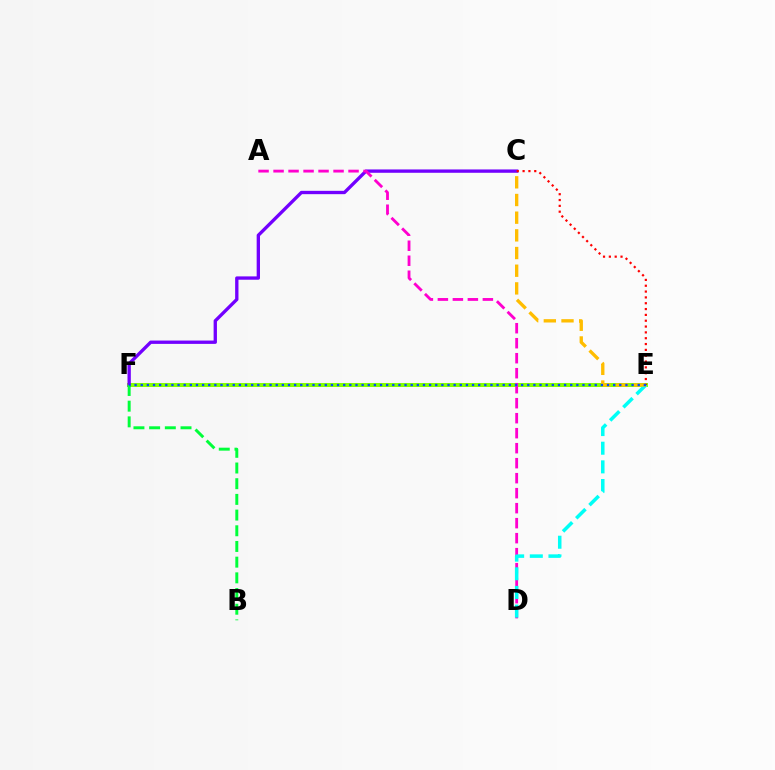{('E', 'F'): [{'color': '#84ff00', 'line_style': 'solid', 'thickness': 2.89}, {'color': '#004bff', 'line_style': 'dotted', 'thickness': 1.67}], ('C', 'F'): [{'color': '#7200ff', 'line_style': 'solid', 'thickness': 2.4}], ('A', 'D'): [{'color': '#ff00cf', 'line_style': 'dashed', 'thickness': 2.04}], ('B', 'F'): [{'color': '#00ff39', 'line_style': 'dashed', 'thickness': 2.13}], ('D', 'E'): [{'color': '#00fff6', 'line_style': 'dashed', 'thickness': 2.53}], ('C', 'E'): [{'color': '#ffbd00', 'line_style': 'dashed', 'thickness': 2.4}, {'color': '#ff0000', 'line_style': 'dotted', 'thickness': 1.58}]}